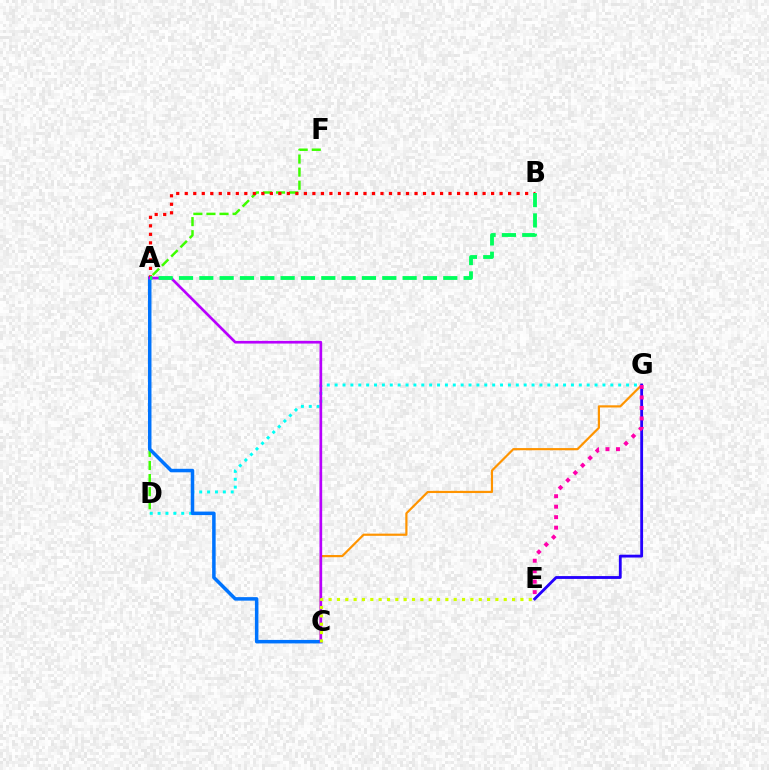{('D', 'G'): [{'color': '#00fff6', 'line_style': 'dotted', 'thickness': 2.14}], ('C', 'G'): [{'color': '#ff9400', 'line_style': 'solid', 'thickness': 1.58}], ('D', 'F'): [{'color': '#3dff00', 'line_style': 'dashed', 'thickness': 1.78}], ('E', 'G'): [{'color': '#2500ff', 'line_style': 'solid', 'thickness': 2.04}, {'color': '#ff00ac', 'line_style': 'dotted', 'thickness': 2.85}], ('A', 'C'): [{'color': '#0074ff', 'line_style': 'solid', 'thickness': 2.53}, {'color': '#b900ff', 'line_style': 'solid', 'thickness': 1.93}], ('A', 'B'): [{'color': '#ff0000', 'line_style': 'dotted', 'thickness': 2.31}, {'color': '#00ff5c', 'line_style': 'dashed', 'thickness': 2.76}], ('C', 'E'): [{'color': '#d1ff00', 'line_style': 'dotted', 'thickness': 2.27}]}